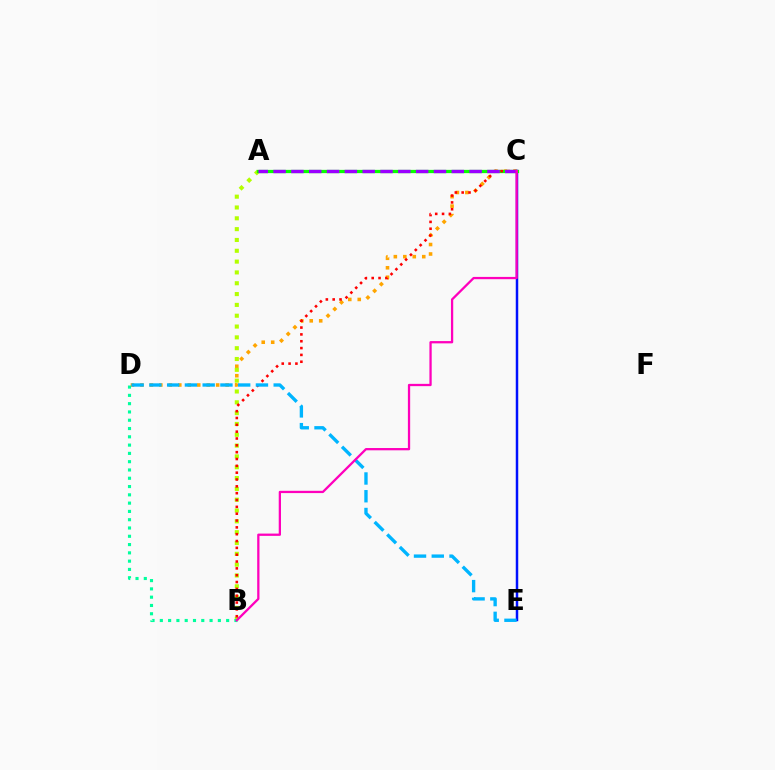{('C', 'D'): [{'color': '#ffa500', 'line_style': 'dotted', 'thickness': 2.57}], ('A', 'B'): [{'color': '#b3ff00', 'line_style': 'dotted', 'thickness': 2.94}], ('C', 'E'): [{'color': '#0010ff', 'line_style': 'solid', 'thickness': 1.79}], ('B', 'D'): [{'color': '#00ff9d', 'line_style': 'dotted', 'thickness': 2.25}], ('A', 'C'): [{'color': '#08ff00', 'line_style': 'solid', 'thickness': 2.35}, {'color': '#9b00ff', 'line_style': 'dashed', 'thickness': 2.42}], ('B', 'C'): [{'color': '#ff0000', 'line_style': 'dotted', 'thickness': 1.86}, {'color': '#ff00bd', 'line_style': 'solid', 'thickness': 1.64}], ('D', 'E'): [{'color': '#00b5ff', 'line_style': 'dashed', 'thickness': 2.41}]}